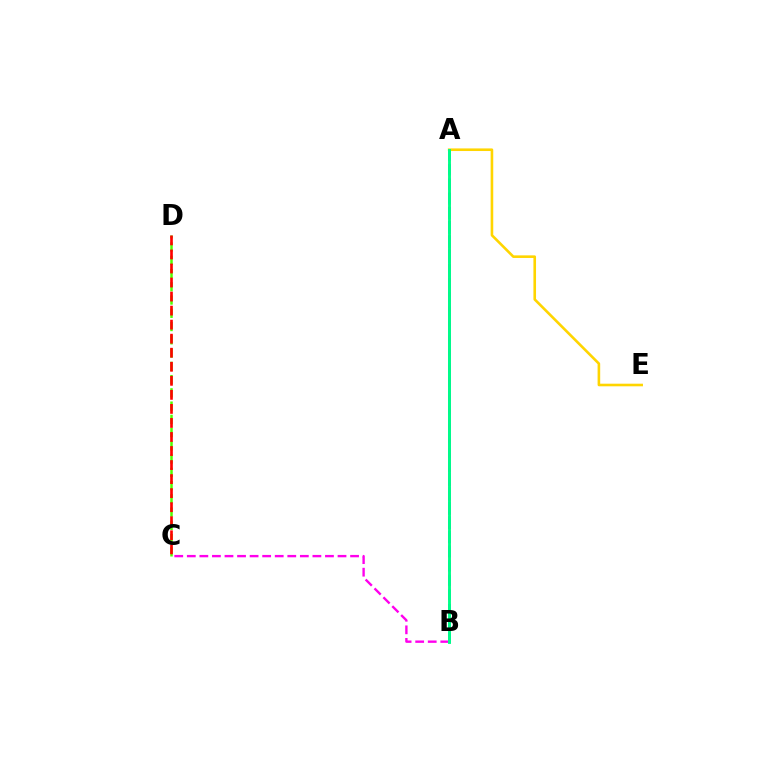{('C', 'D'): [{'color': '#4fff00', 'line_style': 'dashed', 'thickness': 1.8}, {'color': '#ff0000', 'line_style': 'dashed', 'thickness': 1.91}], ('A', 'B'): [{'color': '#3700ff', 'line_style': 'dashed', 'thickness': 1.93}, {'color': '#009eff', 'line_style': 'dashed', 'thickness': 1.99}, {'color': '#00ff86', 'line_style': 'solid', 'thickness': 2.09}], ('A', 'E'): [{'color': '#ffd500', 'line_style': 'solid', 'thickness': 1.88}], ('B', 'C'): [{'color': '#ff00ed', 'line_style': 'dashed', 'thickness': 1.71}]}